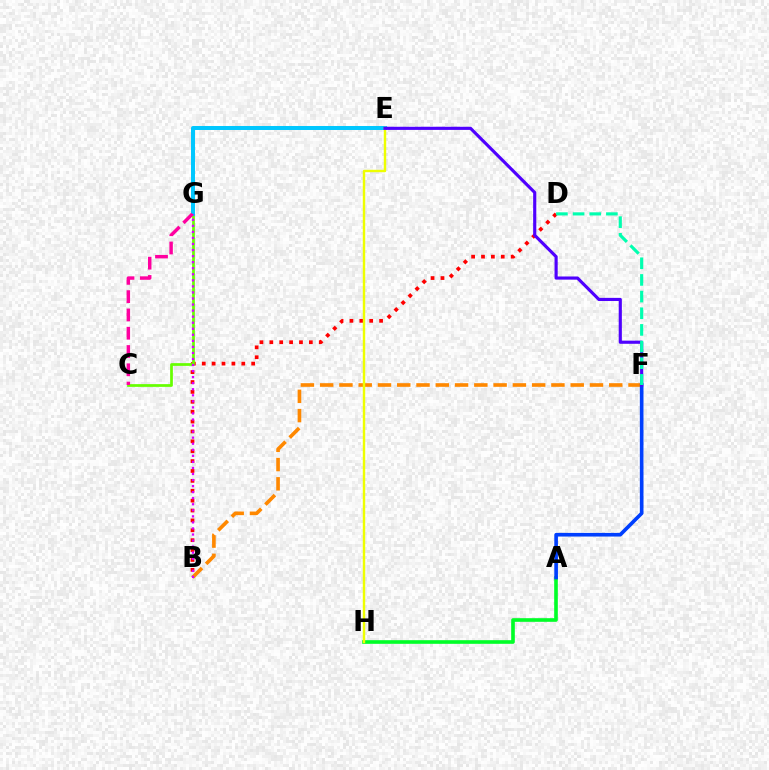{('B', 'D'): [{'color': '#ff0000', 'line_style': 'dotted', 'thickness': 2.69}], ('C', 'G'): [{'color': '#66ff00', 'line_style': 'solid', 'thickness': 1.96}, {'color': '#ff00a0', 'line_style': 'dashed', 'thickness': 2.48}], ('E', 'G'): [{'color': '#00c7ff', 'line_style': 'solid', 'thickness': 2.86}], ('B', 'F'): [{'color': '#ff8800', 'line_style': 'dashed', 'thickness': 2.62}], ('B', 'G'): [{'color': '#d600ff', 'line_style': 'dotted', 'thickness': 1.64}], ('A', 'H'): [{'color': '#00ff27', 'line_style': 'solid', 'thickness': 2.62}], ('E', 'H'): [{'color': '#eeff00', 'line_style': 'solid', 'thickness': 1.74}], ('A', 'F'): [{'color': '#003fff', 'line_style': 'solid', 'thickness': 2.62}], ('E', 'F'): [{'color': '#4f00ff', 'line_style': 'solid', 'thickness': 2.26}], ('D', 'F'): [{'color': '#00ffaf', 'line_style': 'dashed', 'thickness': 2.26}]}